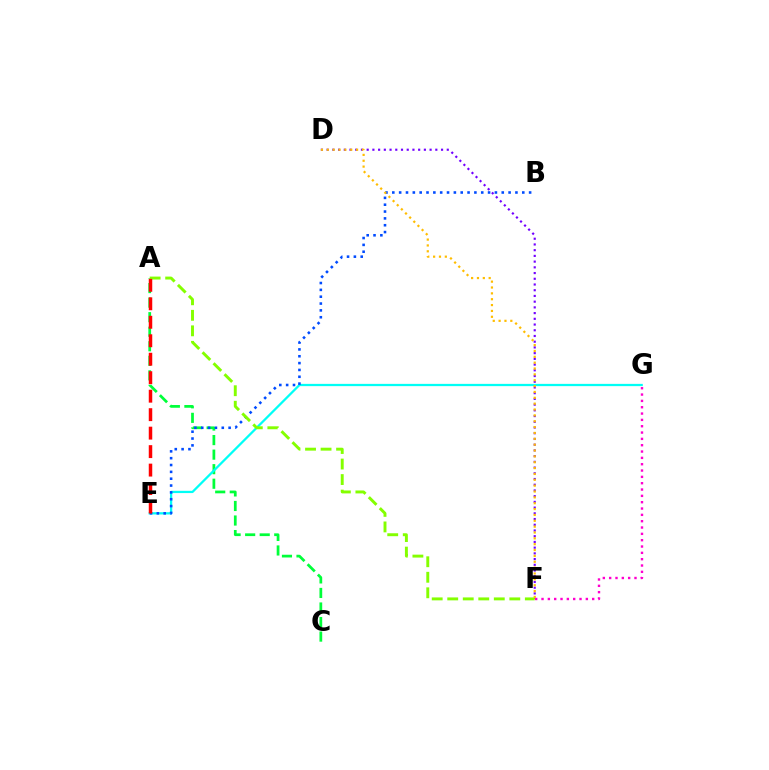{('A', 'C'): [{'color': '#00ff39', 'line_style': 'dashed', 'thickness': 1.98}], ('D', 'F'): [{'color': '#7200ff', 'line_style': 'dotted', 'thickness': 1.55}, {'color': '#ffbd00', 'line_style': 'dotted', 'thickness': 1.59}], ('E', 'G'): [{'color': '#00fff6', 'line_style': 'solid', 'thickness': 1.63}], ('F', 'G'): [{'color': '#ff00cf', 'line_style': 'dotted', 'thickness': 1.72}], ('B', 'E'): [{'color': '#004bff', 'line_style': 'dotted', 'thickness': 1.86}], ('A', 'F'): [{'color': '#84ff00', 'line_style': 'dashed', 'thickness': 2.11}], ('A', 'E'): [{'color': '#ff0000', 'line_style': 'dashed', 'thickness': 2.51}]}